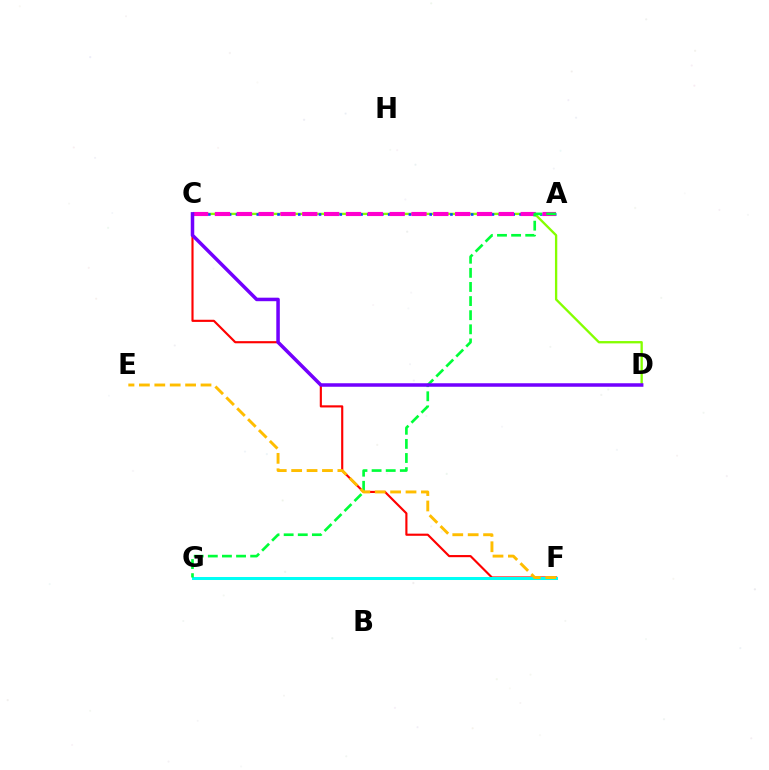{('C', 'D'): [{'color': '#84ff00', 'line_style': 'solid', 'thickness': 1.67}, {'color': '#7200ff', 'line_style': 'solid', 'thickness': 2.53}], ('C', 'F'): [{'color': '#ff0000', 'line_style': 'solid', 'thickness': 1.54}], ('A', 'C'): [{'color': '#004bff', 'line_style': 'dotted', 'thickness': 1.88}, {'color': '#ff00cf', 'line_style': 'dashed', 'thickness': 2.97}], ('F', 'G'): [{'color': '#00fff6', 'line_style': 'solid', 'thickness': 2.17}], ('A', 'G'): [{'color': '#00ff39', 'line_style': 'dashed', 'thickness': 1.92}], ('E', 'F'): [{'color': '#ffbd00', 'line_style': 'dashed', 'thickness': 2.09}]}